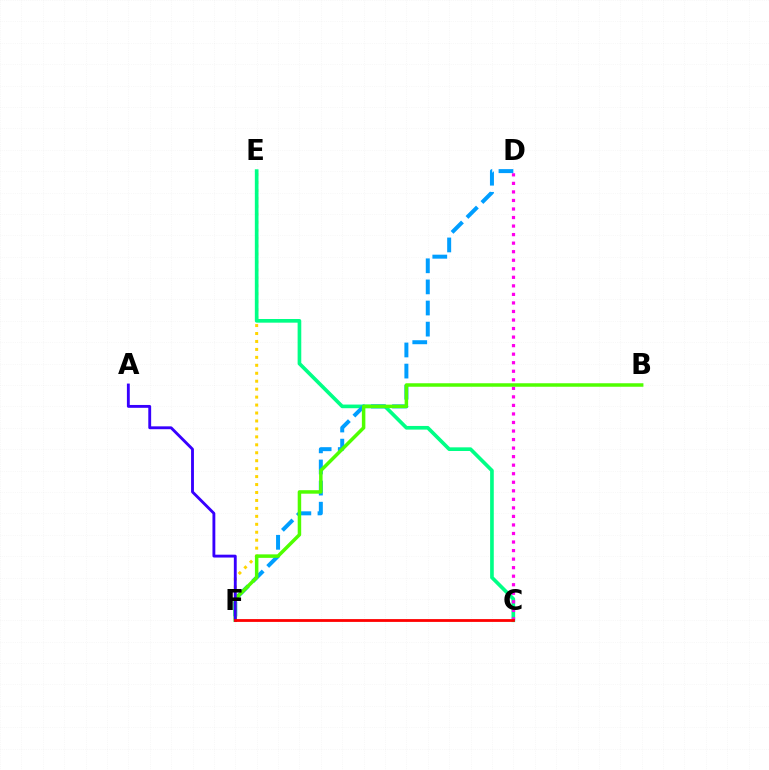{('E', 'F'): [{'color': '#ffd500', 'line_style': 'dotted', 'thickness': 2.16}], ('C', 'E'): [{'color': '#00ff86', 'line_style': 'solid', 'thickness': 2.63}], ('C', 'D'): [{'color': '#ff00ed', 'line_style': 'dotted', 'thickness': 2.32}], ('D', 'F'): [{'color': '#009eff', 'line_style': 'dashed', 'thickness': 2.87}], ('B', 'F'): [{'color': '#4fff00', 'line_style': 'solid', 'thickness': 2.52}], ('A', 'F'): [{'color': '#3700ff', 'line_style': 'solid', 'thickness': 2.06}], ('C', 'F'): [{'color': '#ff0000', 'line_style': 'solid', 'thickness': 2.02}]}